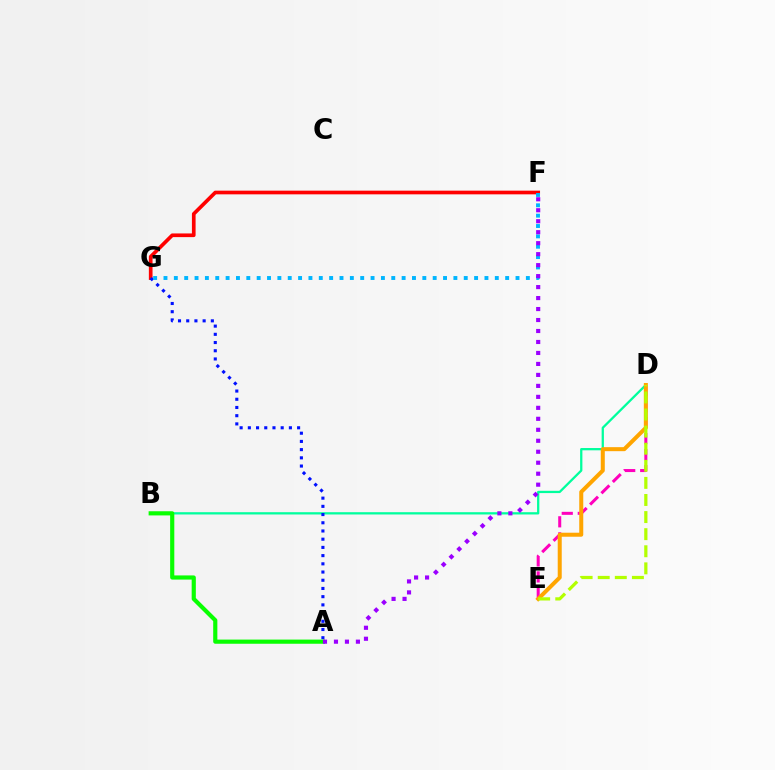{('B', 'D'): [{'color': '#00ff9d', 'line_style': 'solid', 'thickness': 1.64}], ('D', 'E'): [{'color': '#ff00bd', 'line_style': 'dashed', 'thickness': 2.18}, {'color': '#ffa500', 'line_style': 'solid', 'thickness': 2.89}, {'color': '#b3ff00', 'line_style': 'dashed', 'thickness': 2.32}], ('F', 'G'): [{'color': '#ff0000', 'line_style': 'solid', 'thickness': 2.65}, {'color': '#00b5ff', 'line_style': 'dotted', 'thickness': 2.81}], ('A', 'G'): [{'color': '#0010ff', 'line_style': 'dotted', 'thickness': 2.23}], ('A', 'B'): [{'color': '#08ff00', 'line_style': 'solid', 'thickness': 2.99}], ('A', 'F'): [{'color': '#9b00ff', 'line_style': 'dotted', 'thickness': 2.98}]}